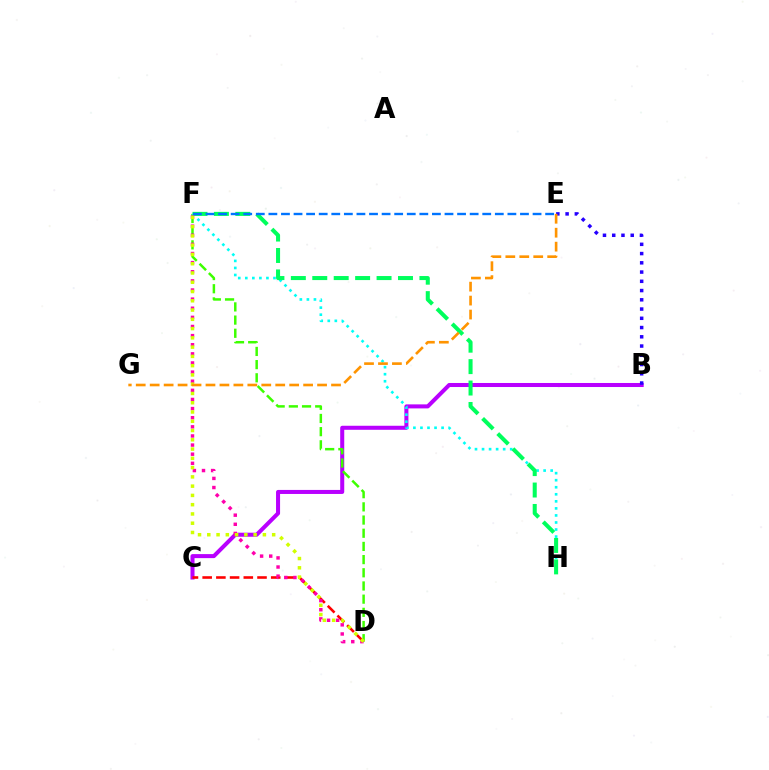{('B', 'C'): [{'color': '#b900ff', 'line_style': 'solid', 'thickness': 2.9}], ('D', 'F'): [{'color': '#3dff00', 'line_style': 'dashed', 'thickness': 1.79}, {'color': '#ff00ac', 'line_style': 'dotted', 'thickness': 2.48}, {'color': '#d1ff00', 'line_style': 'dotted', 'thickness': 2.52}], ('F', 'H'): [{'color': '#00fff6', 'line_style': 'dotted', 'thickness': 1.91}, {'color': '#00ff5c', 'line_style': 'dashed', 'thickness': 2.91}], ('C', 'D'): [{'color': '#ff0000', 'line_style': 'dashed', 'thickness': 1.86}], ('B', 'E'): [{'color': '#2500ff', 'line_style': 'dotted', 'thickness': 2.51}], ('E', 'F'): [{'color': '#0074ff', 'line_style': 'dashed', 'thickness': 1.71}], ('E', 'G'): [{'color': '#ff9400', 'line_style': 'dashed', 'thickness': 1.9}]}